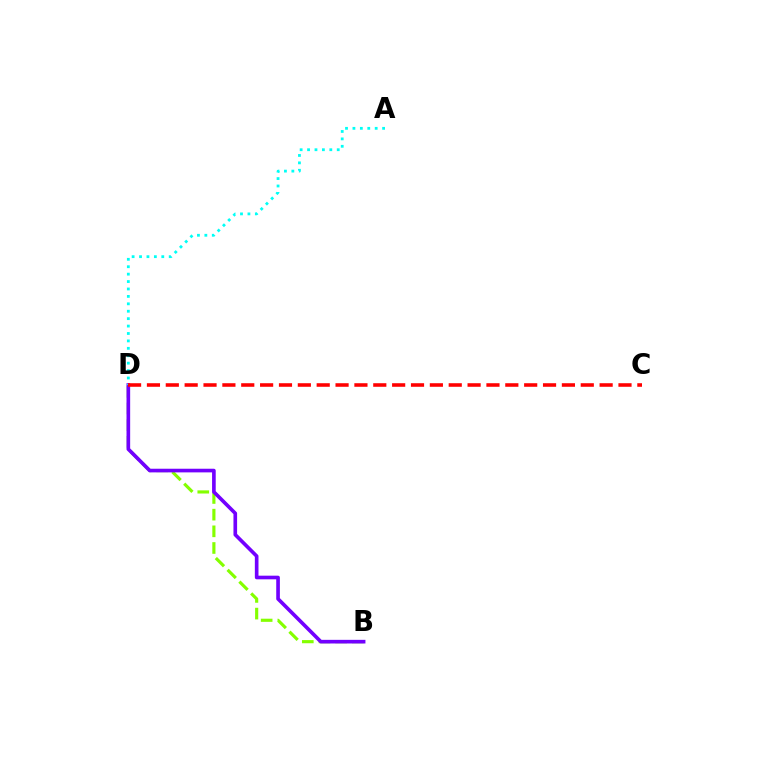{('B', 'D'): [{'color': '#84ff00', 'line_style': 'dashed', 'thickness': 2.26}, {'color': '#7200ff', 'line_style': 'solid', 'thickness': 2.62}], ('A', 'D'): [{'color': '#00fff6', 'line_style': 'dotted', 'thickness': 2.02}], ('C', 'D'): [{'color': '#ff0000', 'line_style': 'dashed', 'thickness': 2.56}]}